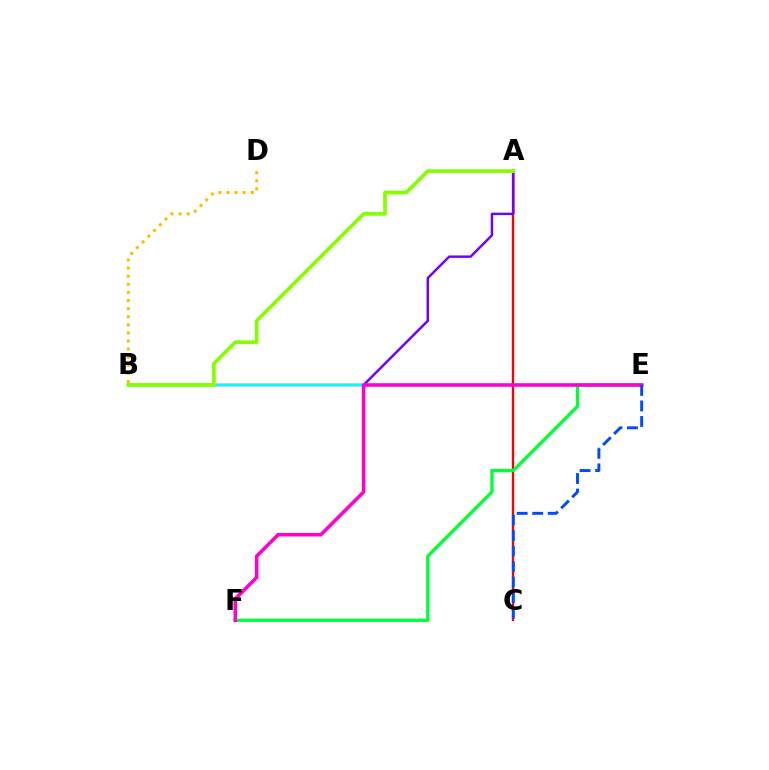{('B', 'D'): [{'color': '#ffbd00', 'line_style': 'dotted', 'thickness': 2.2}], ('A', 'C'): [{'color': '#ff0000', 'line_style': 'solid', 'thickness': 1.67}], ('A', 'B'): [{'color': '#7200ff', 'line_style': 'solid', 'thickness': 1.77}, {'color': '#84ff00', 'line_style': 'solid', 'thickness': 2.63}], ('B', 'E'): [{'color': '#00fff6', 'line_style': 'solid', 'thickness': 1.72}], ('E', 'F'): [{'color': '#00ff39', 'line_style': 'solid', 'thickness': 2.37}, {'color': '#ff00cf', 'line_style': 'solid', 'thickness': 2.55}], ('C', 'E'): [{'color': '#004bff', 'line_style': 'dashed', 'thickness': 2.11}]}